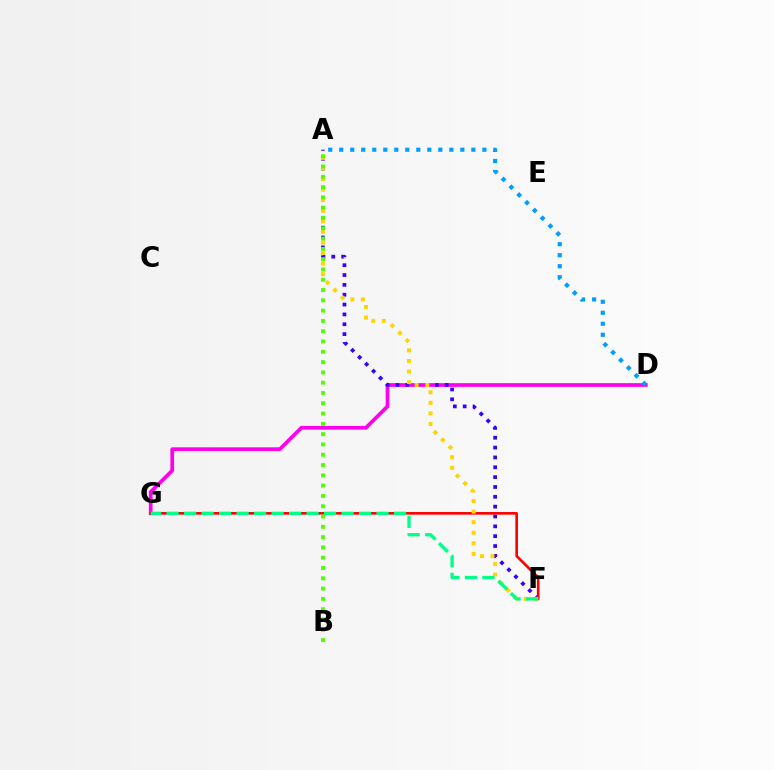{('D', 'G'): [{'color': '#ff00ed', 'line_style': 'solid', 'thickness': 2.67}], ('A', 'F'): [{'color': '#3700ff', 'line_style': 'dotted', 'thickness': 2.68}, {'color': '#ffd500', 'line_style': 'dotted', 'thickness': 2.87}], ('F', 'G'): [{'color': '#ff0000', 'line_style': 'solid', 'thickness': 1.89}, {'color': '#00ff86', 'line_style': 'dashed', 'thickness': 2.38}], ('A', 'D'): [{'color': '#009eff', 'line_style': 'dotted', 'thickness': 2.99}], ('A', 'B'): [{'color': '#4fff00', 'line_style': 'dotted', 'thickness': 2.8}]}